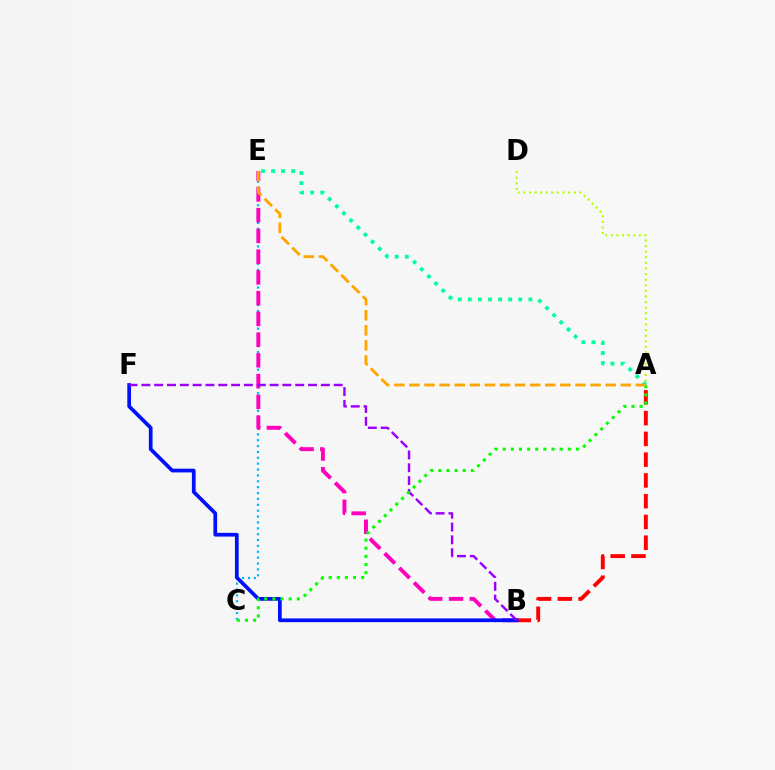{('A', 'B'): [{'color': '#ff0000', 'line_style': 'dashed', 'thickness': 2.82}], ('A', 'D'): [{'color': '#b3ff00', 'line_style': 'dotted', 'thickness': 1.52}], ('C', 'E'): [{'color': '#00b5ff', 'line_style': 'dotted', 'thickness': 1.6}], ('B', 'E'): [{'color': '#ff00bd', 'line_style': 'dashed', 'thickness': 2.82}], ('B', 'F'): [{'color': '#0010ff', 'line_style': 'solid', 'thickness': 2.68}, {'color': '#9b00ff', 'line_style': 'dashed', 'thickness': 1.74}], ('A', 'E'): [{'color': '#00ff9d', 'line_style': 'dotted', 'thickness': 2.74}, {'color': '#ffa500', 'line_style': 'dashed', 'thickness': 2.05}], ('A', 'C'): [{'color': '#08ff00', 'line_style': 'dotted', 'thickness': 2.21}]}